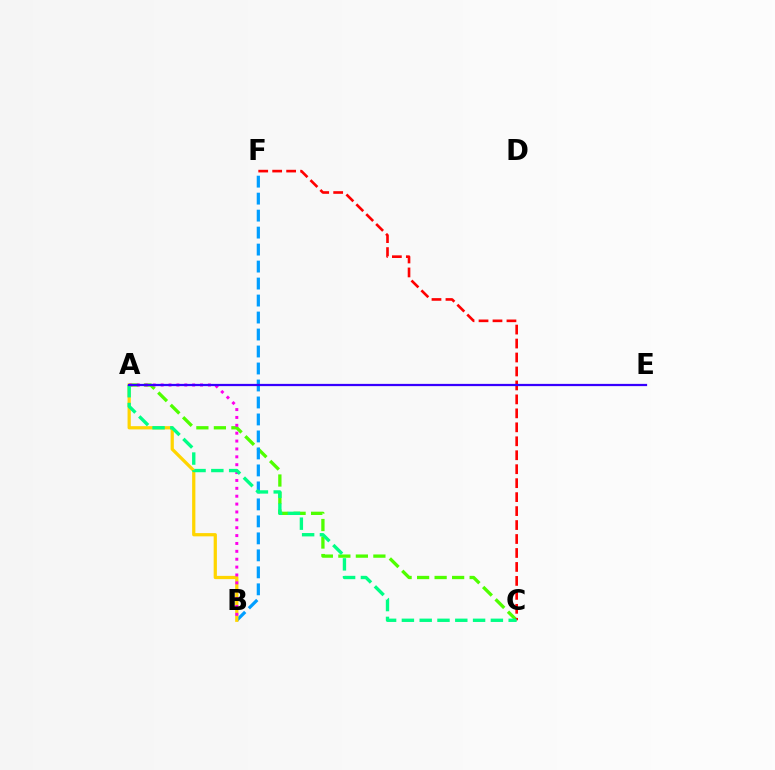{('A', 'C'): [{'color': '#4fff00', 'line_style': 'dashed', 'thickness': 2.38}, {'color': '#00ff86', 'line_style': 'dashed', 'thickness': 2.42}], ('C', 'F'): [{'color': '#ff0000', 'line_style': 'dashed', 'thickness': 1.9}], ('B', 'F'): [{'color': '#009eff', 'line_style': 'dashed', 'thickness': 2.31}], ('A', 'B'): [{'color': '#ffd500', 'line_style': 'solid', 'thickness': 2.33}, {'color': '#ff00ed', 'line_style': 'dotted', 'thickness': 2.14}], ('A', 'E'): [{'color': '#3700ff', 'line_style': 'solid', 'thickness': 1.62}]}